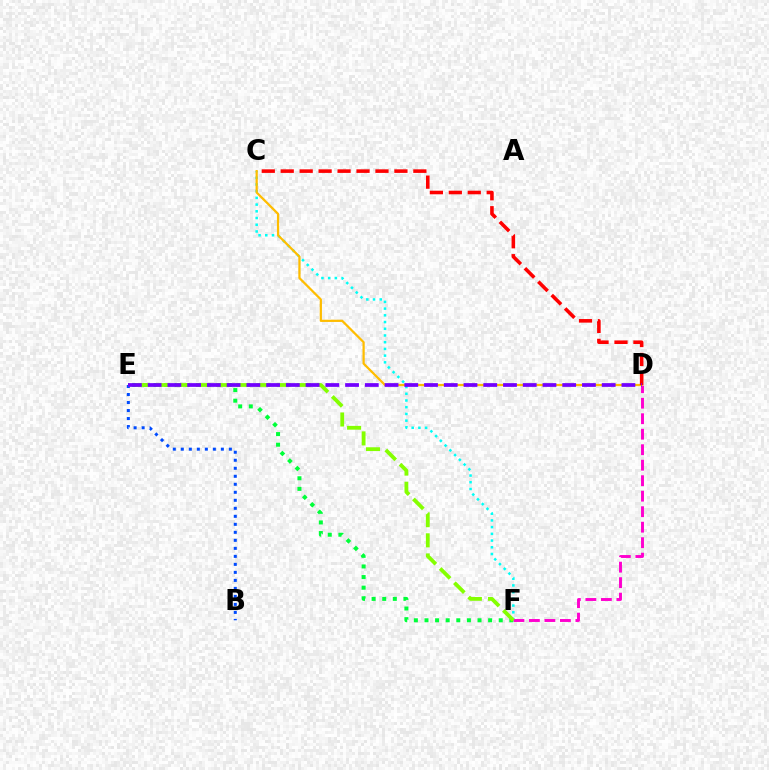{('C', 'F'): [{'color': '#00fff6', 'line_style': 'dotted', 'thickness': 1.82}], ('D', 'F'): [{'color': '#ff00cf', 'line_style': 'dashed', 'thickness': 2.1}], ('E', 'F'): [{'color': '#00ff39', 'line_style': 'dotted', 'thickness': 2.88}, {'color': '#84ff00', 'line_style': 'dashed', 'thickness': 2.74}], ('C', 'D'): [{'color': '#ffbd00', 'line_style': 'solid', 'thickness': 1.6}, {'color': '#ff0000', 'line_style': 'dashed', 'thickness': 2.57}], ('B', 'E'): [{'color': '#004bff', 'line_style': 'dotted', 'thickness': 2.18}], ('D', 'E'): [{'color': '#7200ff', 'line_style': 'dashed', 'thickness': 2.68}]}